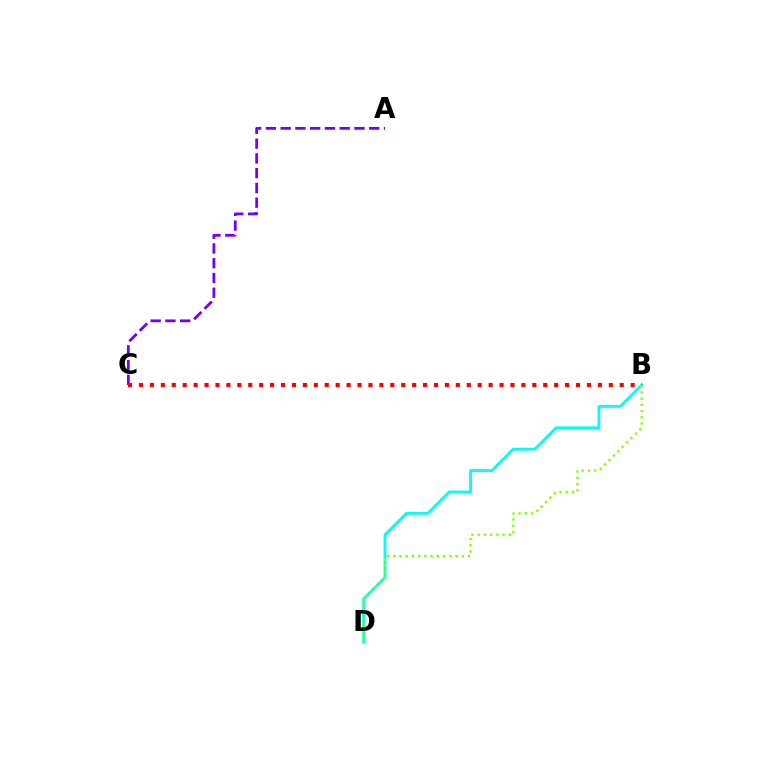{('A', 'C'): [{'color': '#7200ff', 'line_style': 'dashed', 'thickness': 2.01}], ('B', 'D'): [{'color': '#00fff6', 'line_style': 'solid', 'thickness': 2.03}, {'color': '#84ff00', 'line_style': 'dotted', 'thickness': 1.69}], ('B', 'C'): [{'color': '#ff0000', 'line_style': 'dotted', 'thickness': 2.97}]}